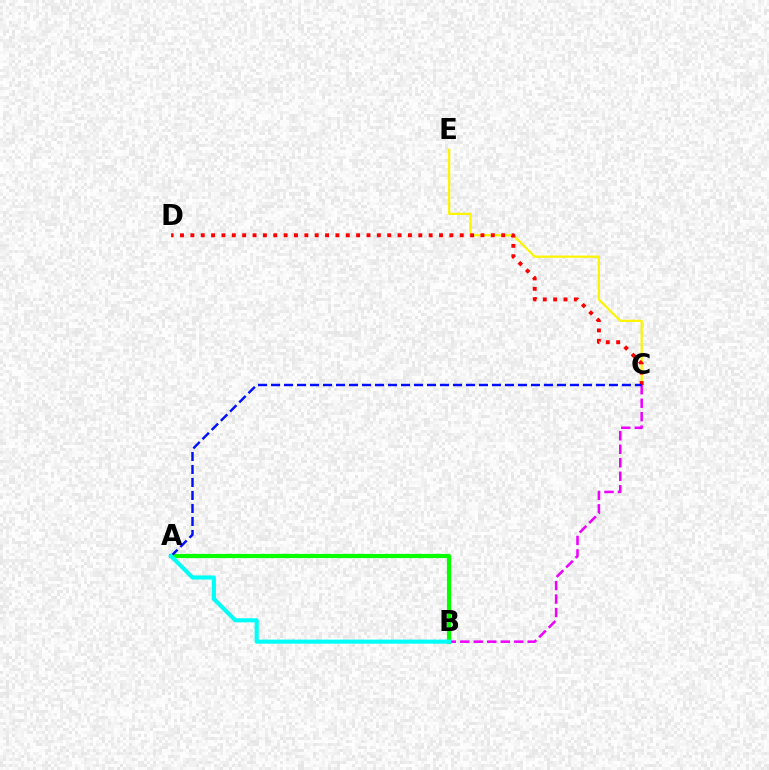{('C', 'E'): [{'color': '#fcf500', 'line_style': 'solid', 'thickness': 1.59}], ('C', 'D'): [{'color': '#ff0000', 'line_style': 'dotted', 'thickness': 2.82}], ('B', 'C'): [{'color': '#ee00ff', 'line_style': 'dashed', 'thickness': 1.83}], ('A', 'B'): [{'color': '#08ff00', 'line_style': 'solid', 'thickness': 2.99}, {'color': '#00fff6', 'line_style': 'solid', 'thickness': 2.95}], ('A', 'C'): [{'color': '#0010ff', 'line_style': 'dashed', 'thickness': 1.77}]}